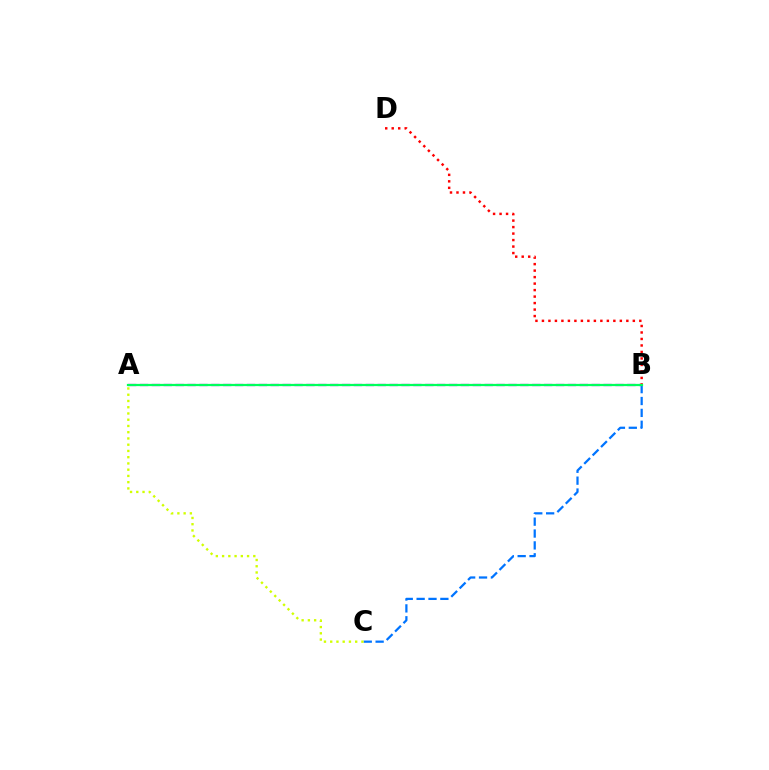{('A', 'B'): [{'color': '#b900ff', 'line_style': 'dashed', 'thickness': 1.61}, {'color': '#00ff5c', 'line_style': 'solid', 'thickness': 1.61}], ('B', 'D'): [{'color': '#ff0000', 'line_style': 'dotted', 'thickness': 1.76}], ('B', 'C'): [{'color': '#0074ff', 'line_style': 'dashed', 'thickness': 1.61}], ('A', 'C'): [{'color': '#d1ff00', 'line_style': 'dotted', 'thickness': 1.7}]}